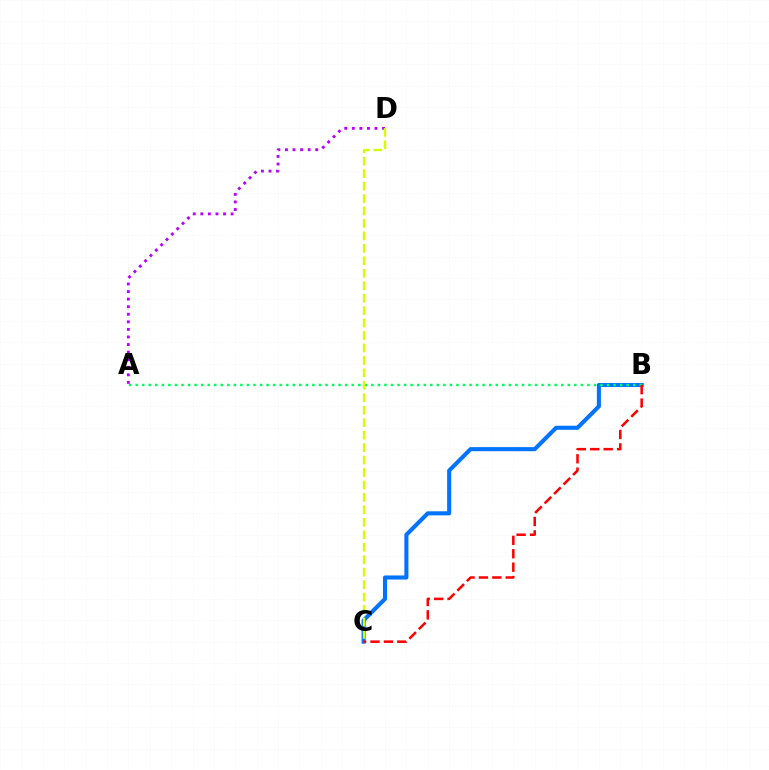{('B', 'C'): [{'color': '#0074ff', 'line_style': 'solid', 'thickness': 2.93}, {'color': '#ff0000', 'line_style': 'dashed', 'thickness': 1.82}], ('A', 'B'): [{'color': '#00ff5c', 'line_style': 'dotted', 'thickness': 1.78}], ('A', 'D'): [{'color': '#b900ff', 'line_style': 'dotted', 'thickness': 2.06}], ('C', 'D'): [{'color': '#d1ff00', 'line_style': 'dashed', 'thickness': 1.69}]}